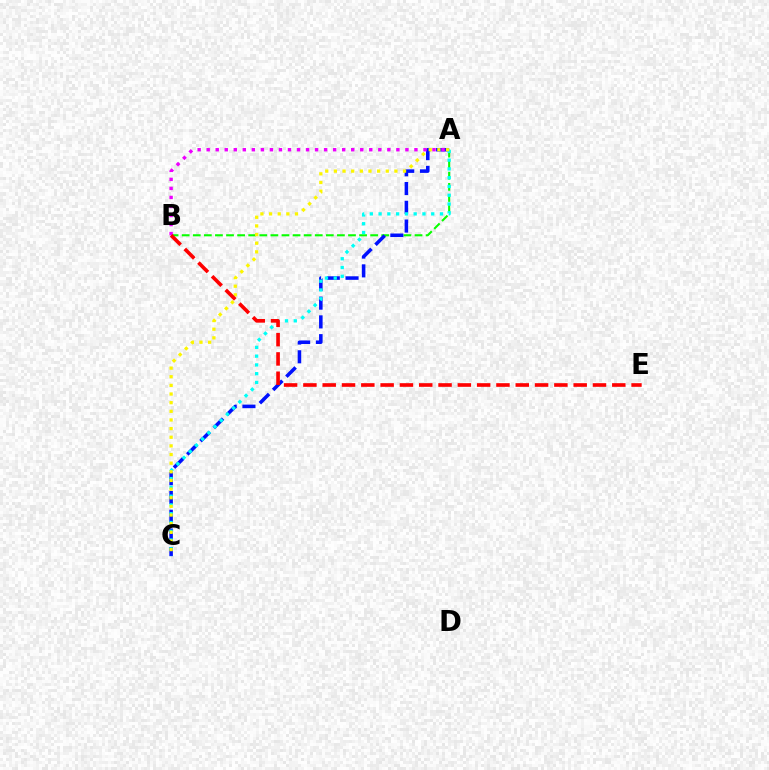{('A', 'B'): [{'color': '#08ff00', 'line_style': 'dashed', 'thickness': 1.51}, {'color': '#ee00ff', 'line_style': 'dotted', 'thickness': 2.45}], ('A', 'C'): [{'color': '#0010ff', 'line_style': 'dashed', 'thickness': 2.55}, {'color': '#00fff6', 'line_style': 'dotted', 'thickness': 2.38}, {'color': '#fcf500', 'line_style': 'dotted', 'thickness': 2.35}], ('B', 'E'): [{'color': '#ff0000', 'line_style': 'dashed', 'thickness': 2.62}]}